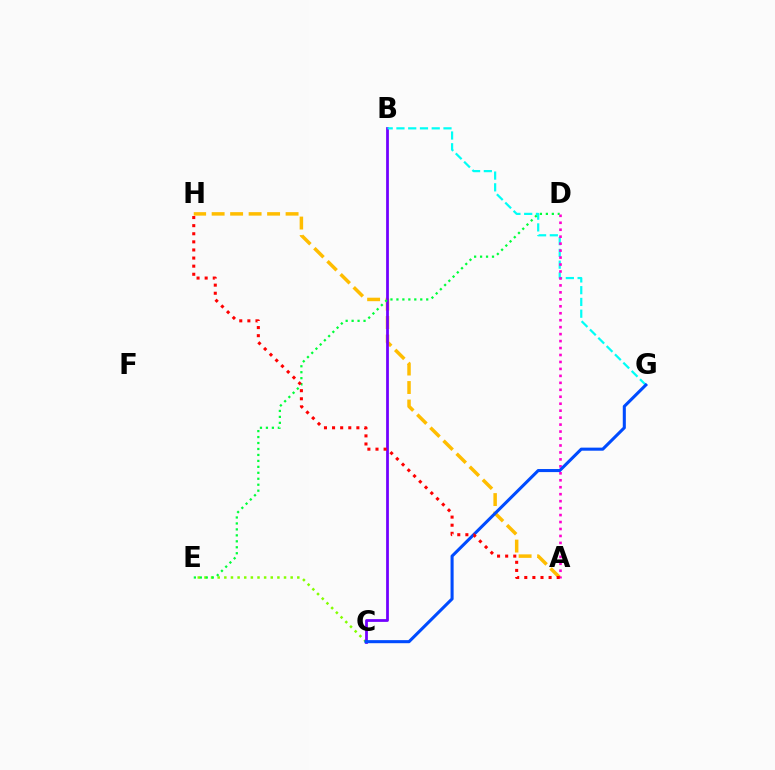{('A', 'H'): [{'color': '#ffbd00', 'line_style': 'dashed', 'thickness': 2.51}, {'color': '#ff0000', 'line_style': 'dotted', 'thickness': 2.2}], ('C', 'E'): [{'color': '#84ff00', 'line_style': 'dotted', 'thickness': 1.8}], ('B', 'C'): [{'color': '#7200ff', 'line_style': 'solid', 'thickness': 1.99}], ('B', 'G'): [{'color': '#00fff6', 'line_style': 'dashed', 'thickness': 1.6}], ('D', 'E'): [{'color': '#00ff39', 'line_style': 'dotted', 'thickness': 1.62}], ('A', 'D'): [{'color': '#ff00cf', 'line_style': 'dotted', 'thickness': 1.89}], ('C', 'G'): [{'color': '#004bff', 'line_style': 'solid', 'thickness': 2.21}]}